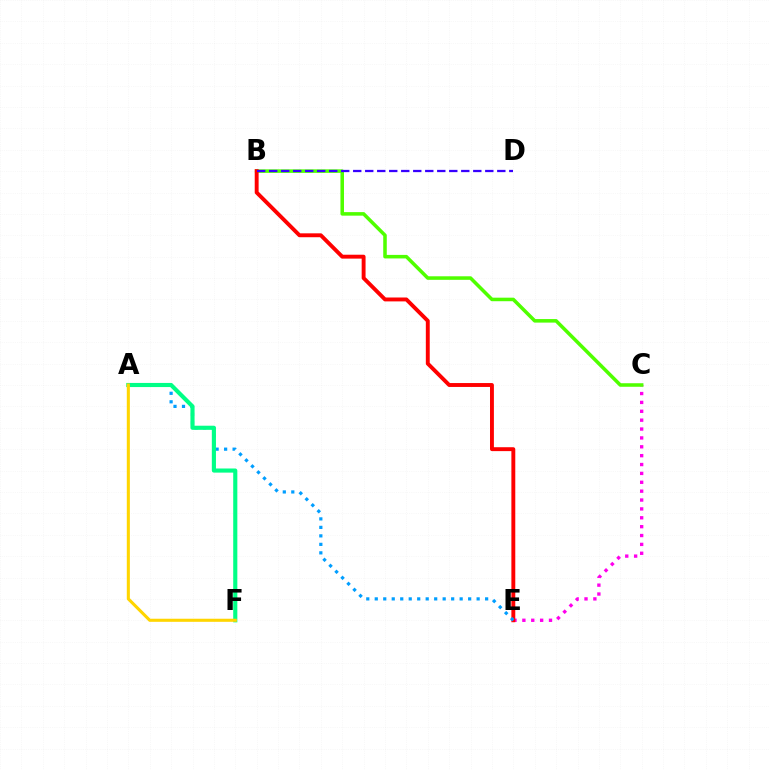{('C', 'E'): [{'color': '#ff00ed', 'line_style': 'dotted', 'thickness': 2.41}], ('B', 'C'): [{'color': '#4fff00', 'line_style': 'solid', 'thickness': 2.55}], ('B', 'E'): [{'color': '#ff0000', 'line_style': 'solid', 'thickness': 2.81}], ('A', 'E'): [{'color': '#009eff', 'line_style': 'dotted', 'thickness': 2.31}], ('A', 'F'): [{'color': '#00ff86', 'line_style': 'solid', 'thickness': 2.97}, {'color': '#ffd500', 'line_style': 'solid', 'thickness': 2.22}], ('B', 'D'): [{'color': '#3700ff', 'line_style': 'dashed', 'thickness': 1.63}]}